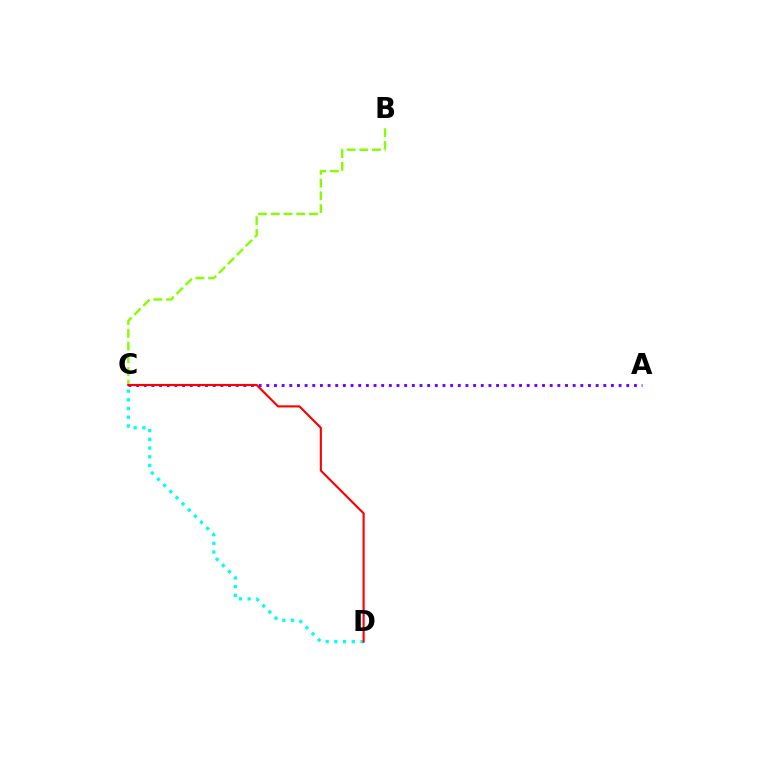{('A', 'C'): [{'color': '#7200ff', 'line_style': 'dotted', 'thickness': 2.08}], ('B', 'C'): [{'color': '#84ff00', 'line_style': 'dashed', 'thickness': 1.73}], ('C', 'D'): [{'color': '#00fff6', 'line_style': 'dotted', 'thickness': 2.36}, {'color': '#ff0000', 'line_style': 'solid', 'thickness': 1.53}]}